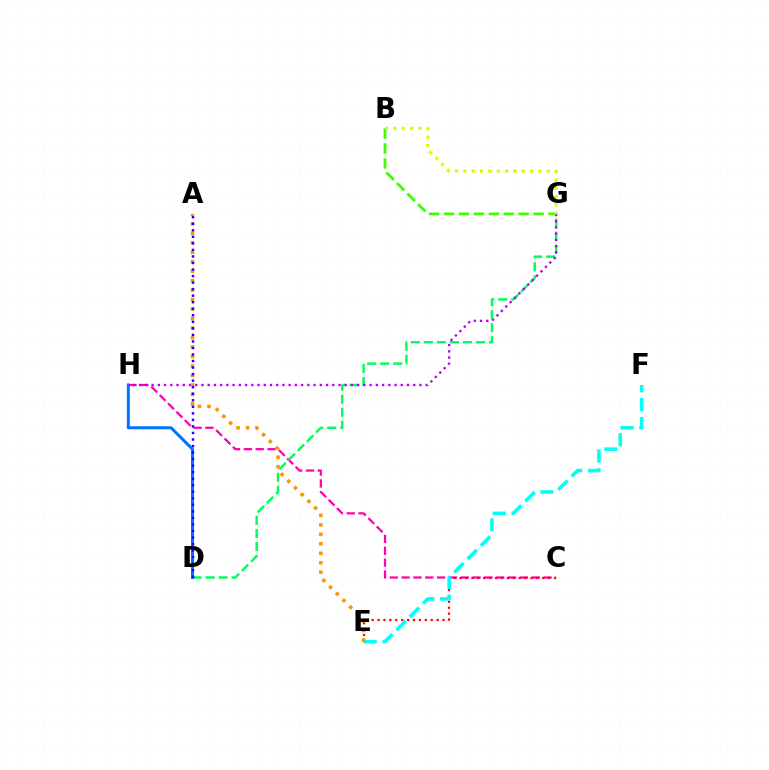{('C', 'H'): [{'color': '#ff00ac', 'line_style': 'dashed', 'thickness': 1.61}], ('C', 'E'): [{'color': '#ff0000', 'line_style': 'dotted', 'thickness': 1.61}], ('D', 'G'): [{'color': '#00ff5c', 'line_style': 'dashed', 'thickness': 1.77}], ('D', 'H'): [{'color': '#0074ff', 'line_style': 'solid', 'thickness': 2.18}], ('E', 'F'): [{'color': '#00fff6', 'line_style': 'dashed', 'thickness': 2.56}], ('G', 'H'): [{'color': '#b900ff', 'line_style': 'dotted', 'thickness': 1.69}], ('B', 'G'): [{'color': '#3dff00', 'line_style': 'dashed', 'thickness': 2.03}, {'color': '#d1ff00', 'line_style': 'dotted', 'thickness': 2.27}], ('A', 'E'): [{'color': '#ff9400', 'line_style': 'dotted', 'thickness': 2.58}], ('A', 'D'): [{'color': '#2500ff', 'line_style': 'dotted', 'thickness': 1.78}]}